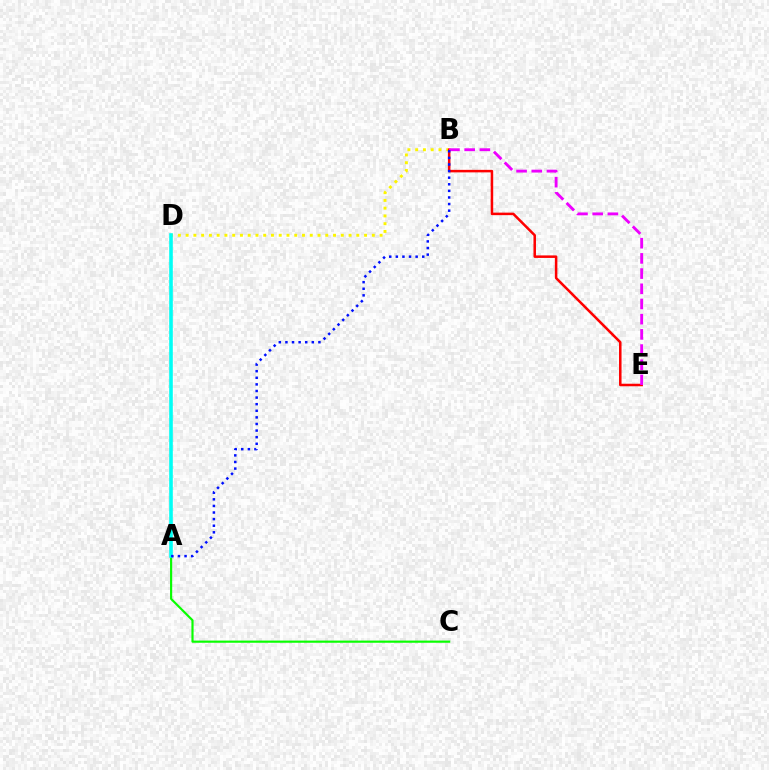{('B', 'D'): [{'color': '#fcf500', 'line_style': 'dotted', 'thickness': 2.11}], ('B', 'E'): [{'color': '#ff0000', 'line_style': 'solid', 'thickness': 1.81}, {'color': '#ee00ff', 'line_style': 'dashed', 'thickness': 2.06}], ('A', 'C'): [{'color': '#08ff00', 'line_style': 'solid', 'thickness': 1.56}], ('A', 'D'): [{'color': '#00fff6', 'line_style': 'solid', 'thickness': 2.59}], ('A', 'B'): [{'color': '#0010ff', 'line_style': 'dotted', 'thickness': 1.79}]}